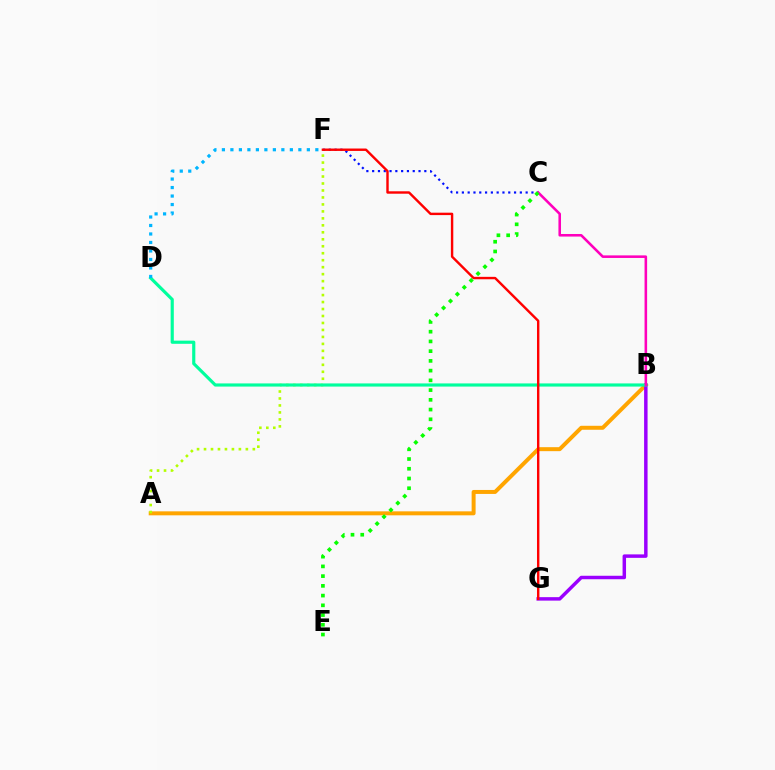{('C', 'F'): [{'color': '#0010ff', 'line_style': 'dotted', 'thickness': 1.57}], ('A', 'B'): [{'color': '#ffa500', 'line_style': 'solid', 'thickness': 2.86}], ('A', 'F'): [{'color': '#b3ff00', 'line_style': 'dotted', 'thickness': 1.89}], ('B', 'G'): [{'color': '#9b00ff', 'line_style': 'solid', 'thickness': 2.5}], ('B', 'D'): [{'color': '#00ff9d', 'line_style': 'solid', 'thickness': 2.27}], ('B', 'C'): [{'color': '#ff00bd', 'line_style': 'solid', 'thickness': 1.85}], ('D', 'F'): [{'color': '#00b5ff', 'line_style': 'dotted', 'thickness': 2.31}], ('F', 'G'): [{'color': '#ff0000', 'line_style': 'solid', 'thickness': 1.74}], ('C', 'E'): [{'color': '#08ff00', 'line_style': 'dotted', 'thickness': 2.65}]}